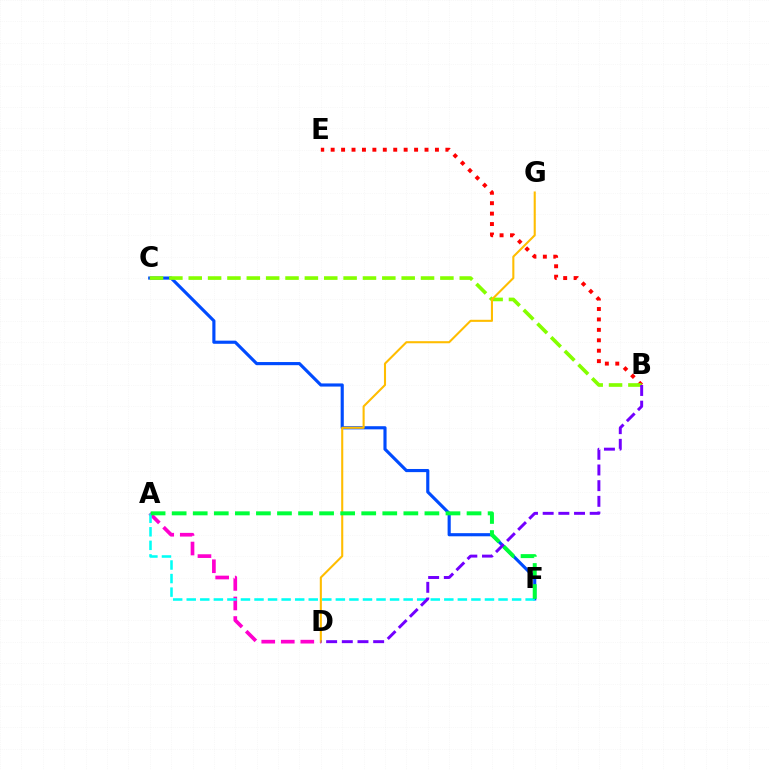{('A', 'D'): [{'color': '#ff00cf', 'line_style': 'dashed', 'thickness': 2.65}], ('C', 'F'): [{'color': '#004bff', 'line_style': 'solid', 'thickness': 2.26}], ('B', 'E'): [{'color': '#ff0000', 'line_style': 'dotted', 'thickness': 2.83}], ('B', 'C'): [{'color': '#84ff00', 'line_style': 'dashed', 'thickness': 2.63}], ('D', 'G'): [{'color': '#ffbd00', 'line_style': 'solid', 'thickness': 1.5}], ('A', 'F'): [{'color': '#00fff6', 'line_style': 'dashed', 'thickness': 1.84}, {'color': '#00ff39', 'line_style': 'dashed', 'thickness': 2.86}], ('B', 'D'): [{'color': '#7200ff', 'line_style': 'dashed', 'thickness': 2.13}]}